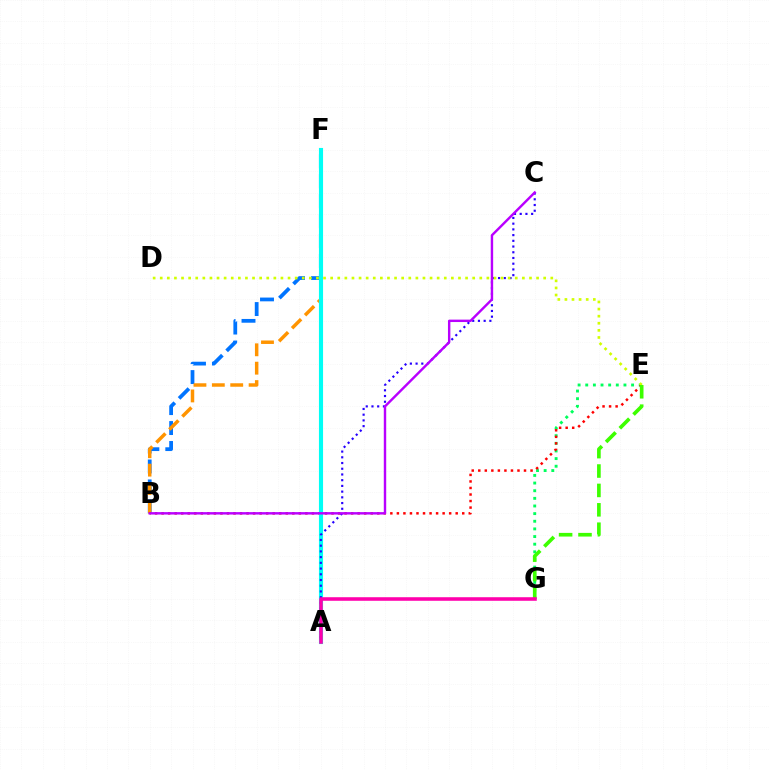{('E', 'G'): [{'color': '#00ff5c', 'line_style': 'dotted', 'thickness': 2.08}, {'color': '#3dff00', 'line_style': 'dashed', 'thickness': 2.63}], ('B', 'F'): [{'color': '#0074ff', 'line_style': 'dashed', 'thickness': 2.71}, {'color': '#ff9400', 'line_style': 'dashed', 'thickness': 2.5}], ('B', 'E'): [{'color': '#ff0000', 'line_style': 'dotted', 'thickness': 1.78}], ('A', 'F'): [{'color': '#00fff6', 'line_style': 'solid', 'thickness': 2.97}], ('A', 'C'): [{'color': '#2500ff', 'line_style': 'dotted', 'thickness': 1.55}], ('B', 'C'): [{'color': '#b900ff', 'line_style': 'solid', 'thickness': 1.74}], ('D', 'E'): [{'color': '#d1ff00', 'line_style': 'dotted', 'thickness': 1.93}], ('A', 'G'): [{'color': '#ff00ac', 'line_style': 'solid', 'thickness': 2.56}]}